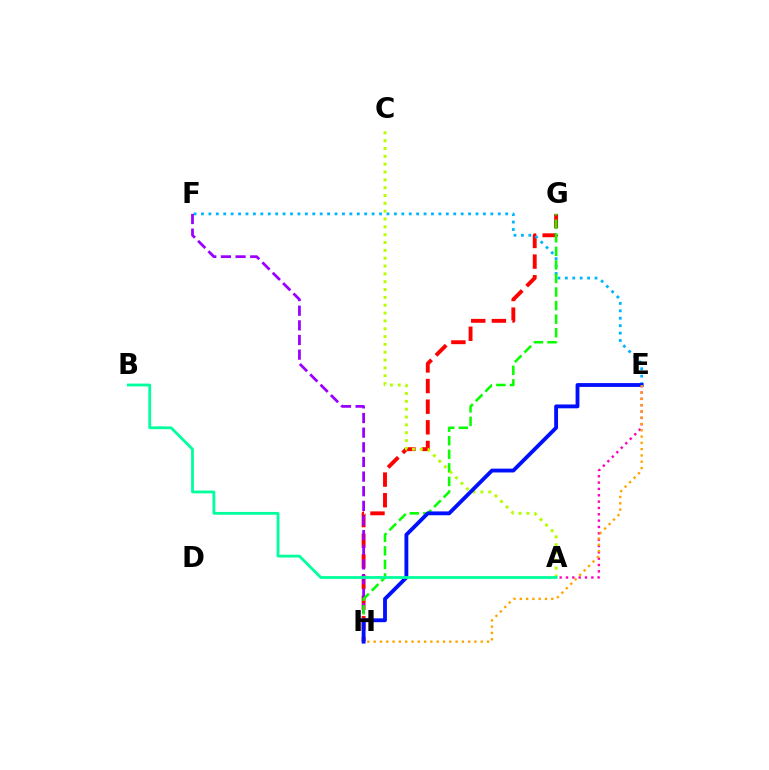{('G', 'H'): [{'color': '#ff0000', 'line_style': 'dashed', 'thickness': 2.8}, {'color': '#08ff00', 'line_style': 'dashed', 'thickness': 1.84}], ('A', 'E'): [{'color': '#ff00bd', 'line_style': 'dotted', 'thickness': 1.72}], ('E', 'F'): [{'color': '#00b5ff', 'line_style': 'dotted', 'thickness': 2.02}], ('F', 'H'): [{'color': '#9b00ff', 'line_style': 'dashed', 'thickness': 1.99}], ('A', 'C'): [{'color': '#b3ff00', 'line_style': 'dotted', 'thickness': 2.13}], ('E', 'H'): [{'color': '#0010ff', 'line_style': 'solid', 'thickness': 2.76}, {'color': '#ffa500', 'line_style': 'dotted', 'thickness': 1.71}], ('A', 'B'): [{'color': '#00ff9d', 'line_style': 'solid', 'thickness': 2.01}]}